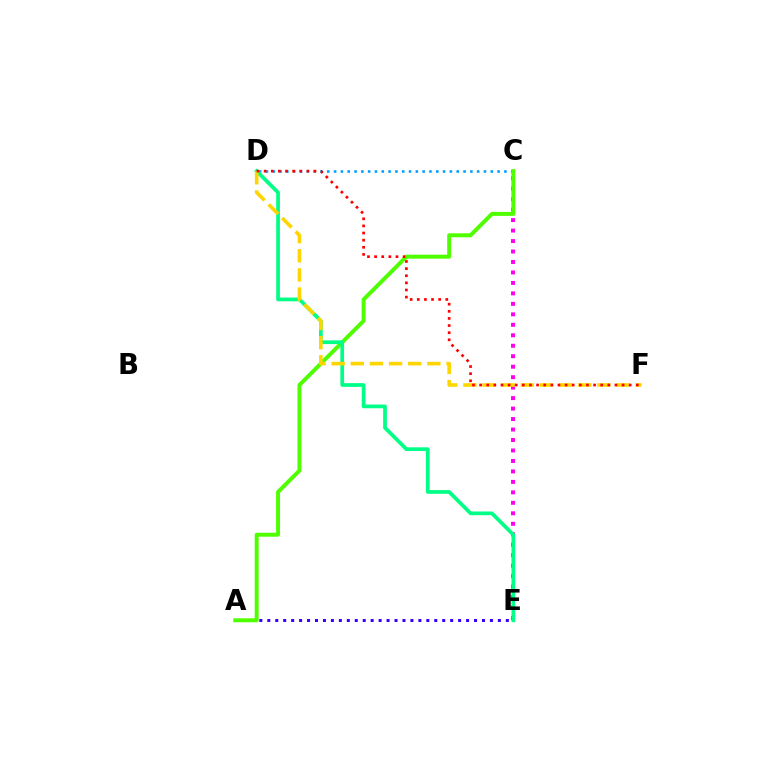{('A', 'E'): [{'color': '#3700ff', 'line_style': 'dotted', 'thickness': 2.16}], ('C', 'D'): [{'color': '#009eff', 'line_style': 'dotted', 'thickness': 1.85}], ('C', 'E'): [{'color': '#ff00ed', 'line_style': 'dotted', 'thickness': 2.85}], ('A', 'C'): [{'color': '#4fff00', 'line_style': 'solid', 'thickness': 2.86}], ('D', 'E'): [{'color': '#00ff86', 'line_style': 'solid', 'thickness': 2.67}], ('D', 'F'): [{'color': '#ffd500', 'line_style': 'dashed', 'thickness': 2.6}, {'color': '#ff0000', 'line_style': 'dotted', 'thickness': 1.94}]}